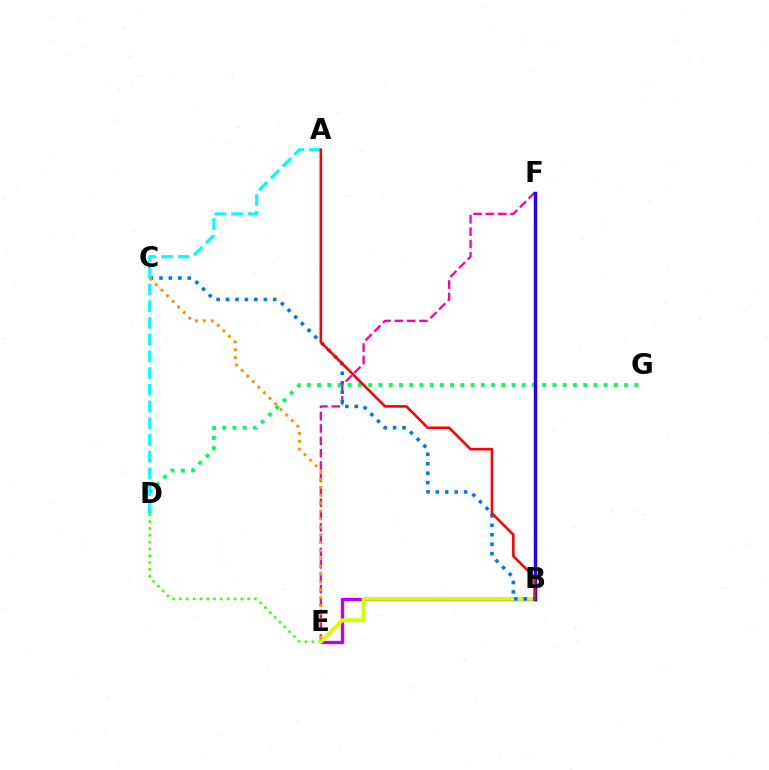{('B', 'E'): [{'color': '#b900ff', 'line_style': 'solid', 'thickness': 2.41}, {'color': '#d1ff00', 'line_style': 'solid', 'thickness': 2.79}], ('D', 'E'): [{'color': '#3dff00', 'line_style': 'dotted', 'thickness': 1.85}], ('E', 'F'): [{'color': '#ff00ac', 'line_style': 'dashed', 'thickness': 1.68}], ('D', 'G'): [{'color': '#00ff5c', 'line_style': 'dotted', 'thickness': 2.78}], ('B', 'F'): [{'color': '#2500ff', 'line_style': 'solid', 'thickness': 2.51}], ('B', 'C'): [{'color': '#0074ff', 'line_style': 'dotted', 'thickness': 2.56}], ('A', 'D'): [{'color': '#00fff6', 'line_style': 'dashed', 'thickness': 2.27}], ('A', 'B'): [{'color': '#ff0000', 'line_style': 'solid', 'thickness': 1.87}], ('C', 'E'): [{'color': '#ff9400', 'line_style': 'dotted', 'thickness': 2.14}]}